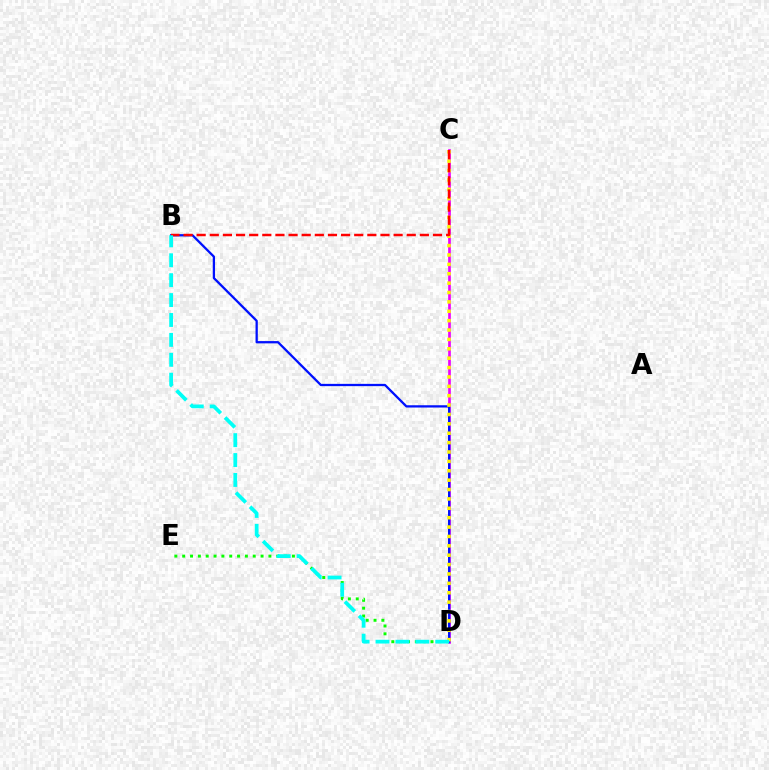{('D', 'E'): [{'color': '#08ff00', 'line_style': 'dotted', 'thickness': 2.13}], ('C', 'D'): [{'color': '#ee00ff', 'line_style': 'solid', 'thickness': 1.92}, {'color': '#fcf500', 'line_style': 'dotted', 'thickness': 2.55}], ('B', 'D'): [{'color': '#0010ff', 'line_style': 'solid', 'thickness': 1.64}, {'color': '#00fff6', 'line_style': 'dashed', 'thickness': 2.7}], ('B', 'C'): [{'color': '#ff0000', 'line_style': 'dashed', 'thickness': 1.78}]}